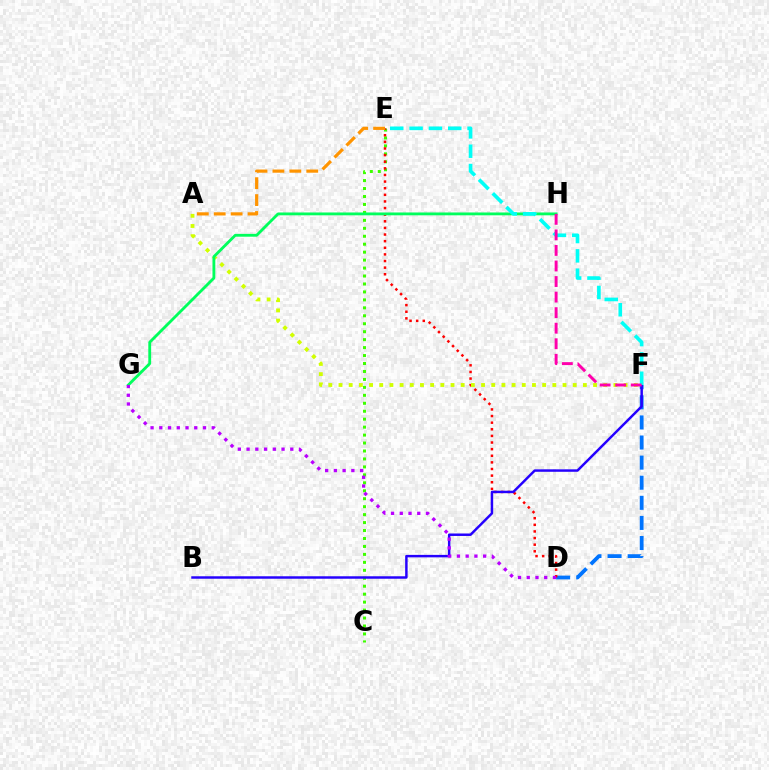{('D', 'F'): [{'color': '#0074ff', 'line_style': 'dashed', 'thickness': 2.73}], ('C', 'E'): [{'color': '#3dff00', 'line_style': 'dotted', 'thickness': 2.16}], ('D', 'E'): [{'color': '#ff0000', 'line_style': 'dotted', 'thickness': 1.8}], ('A', 'F'): [{'color': '#d1ff00', 'line_style': 'dotted', 'thickness': 2.77}], ('G', 'H'): [{'color': '#00ff5c', 'line_style': 'solid', 'thickness': 2.04}], ('B', 'F'): [{'color': '#2500ff', 'line_style': 'solid', 'thickness': 1.77}], ('D', 'G'): [{'color': '#b900ff', 'line_style': 'dotted', 'thickness': 2.37}], ('E', 'F'): [{'color': '#00fff6', 'line_style': 'dashed', 'thickness': 2.63}], ('A', 'E'): [{'color': '#ff9400', 'line_style': 'dashed', 'thickness': 2.3}], ('F', 'H'): [{'color': '#ff00ac', 'line_style': 'dashed', 'thickness': 2.11}]}